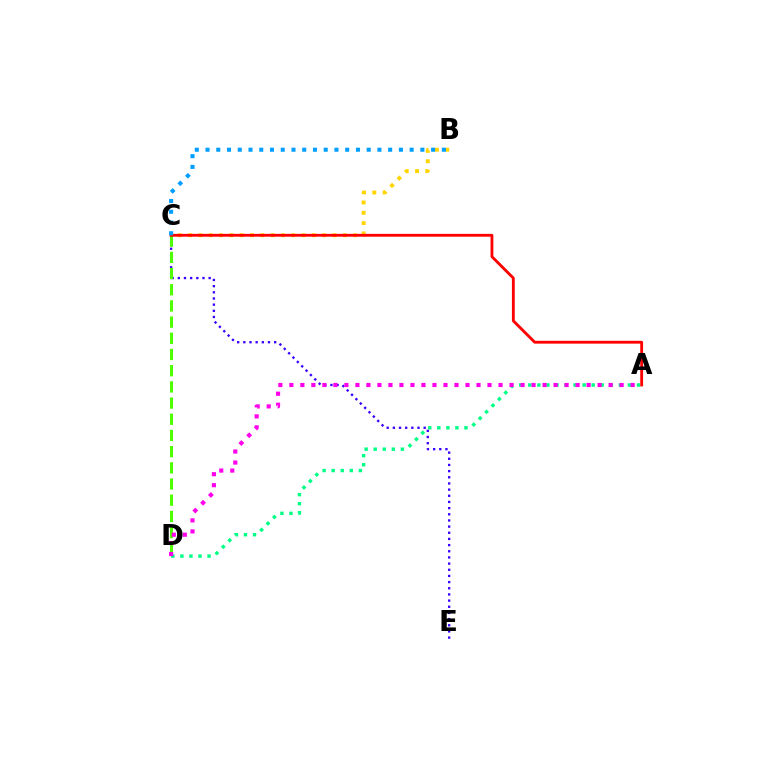{('B', 'C'): [{'color': '#ffd500', 'line_style': 'dotted', 'thickness': 2.8}, {'color': '#009eff', 'line_style': 'dotted', 'thickness': 2.92}], ('A', 'D'): [{'color': '#00ff86', 'line_style': 'dotted', 'thickness': 2.46}, {'color': '#ff00ed', 'line_style': 'dotted', 'thickness': 2.99}], ('C', 'E'): [{'color': '#3700ff', 'line_style': 'dotted', 'thickness': 1.68}], ('C', 'D'): [{'color': '#4fff00', 'line_style': 'dashed', 'thickness': 2.2}], ('A', 'C'): [{'color': '#ff0000', 'line_style': 'solid', 'thickness': 2.04}]}